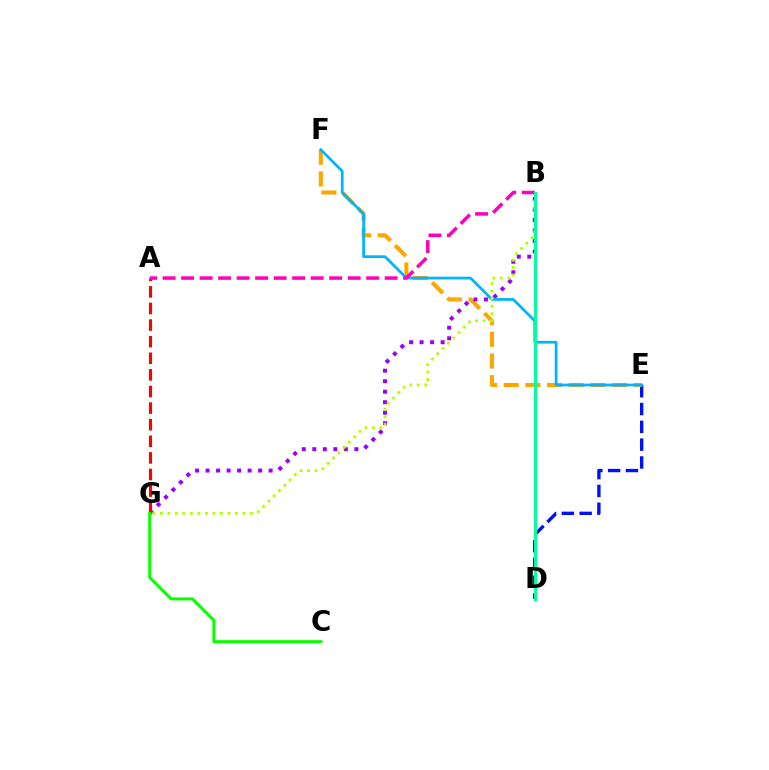{('D', 'E'): [{'color': '#0010ff', 'line_style': 'dashed', 'thickness': 2.42}], ('E', 'F'): [{'color': '#ffa500', 'line_style': 'dashed', 'thickness': 2.94}, {'color': '#00b5ff', 'line_style': 'solid', 'thickness': 1.98}], ('B', 'G'): [{'color': '#9b00ff', 'line_style': 'dotted', 'thickness': 2.86}, {'color': '#b3ff00', 'line_style': 'dotted', 'thickness': 2.04}], ('A', 'G'): [{'color': '#ff0000', 'line_style': 'dashed', 'thickness': 2.26}], ('C', 'G'): [{'color': '#08ff00', 'line_style': 'solid', 'thickness': 2.16}], ('A', 'B'): [{'color': '#ff00bd', 'line_style': 'dashed', 'thickness': 2.51}], ('B', 'D'): [{'color': '#00ff9d', 'line_style': 'solid', 'thickness': 2.14}]}